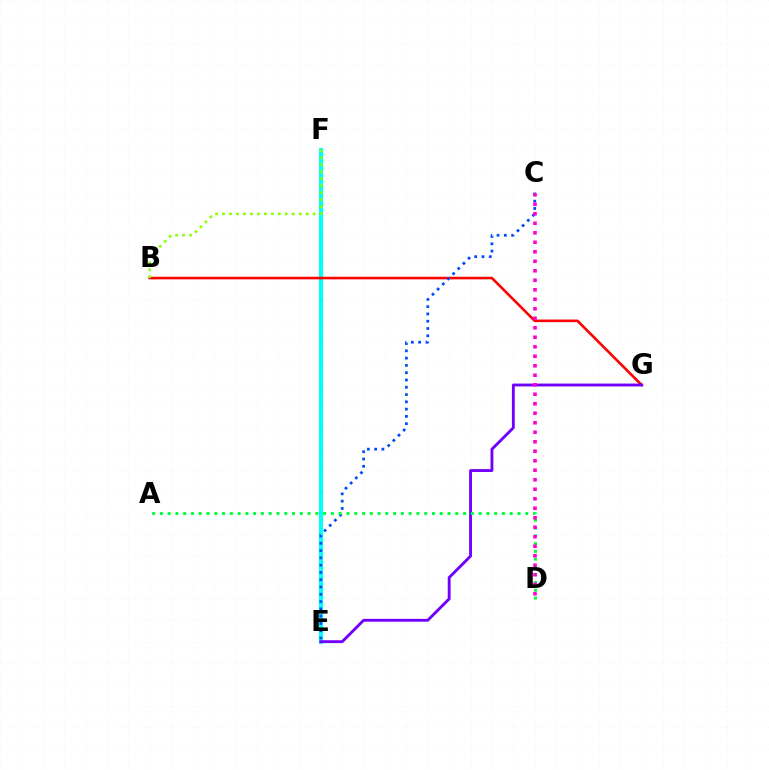{('E', 'F'): [{'color': '#ffbd00', 'line_style': 'dotted', 'thickness': 2.36}, {'color': '#00fff6', 'line_style': 'solid', 'thickness': 2.96}], ('B', 'G'): [{'color': '#ff0000', 'line_style': 'solid', 'thickness': 1.87}], ('C', 'E'): [{'color': '#004bff', 'line_style': 'dotted', 'thickness': 1.98}], ('B', 'F'): [{'color': '#84ff00', 'line_style': 'dotted', 'thickness': 1.89}], ('E', 'G'): [{'color': '#7200ff', 'line_style': 'solid', 'thickness': 2.07}], ('A', 'D'): [{'color': '#00ff39', 'line_style': 'dotted', 'thickness': 2.11}], ('C', 'D'): [{'color': '#ff00cf', 'line_style': 'dotted', 'thickness': 2.58}]}